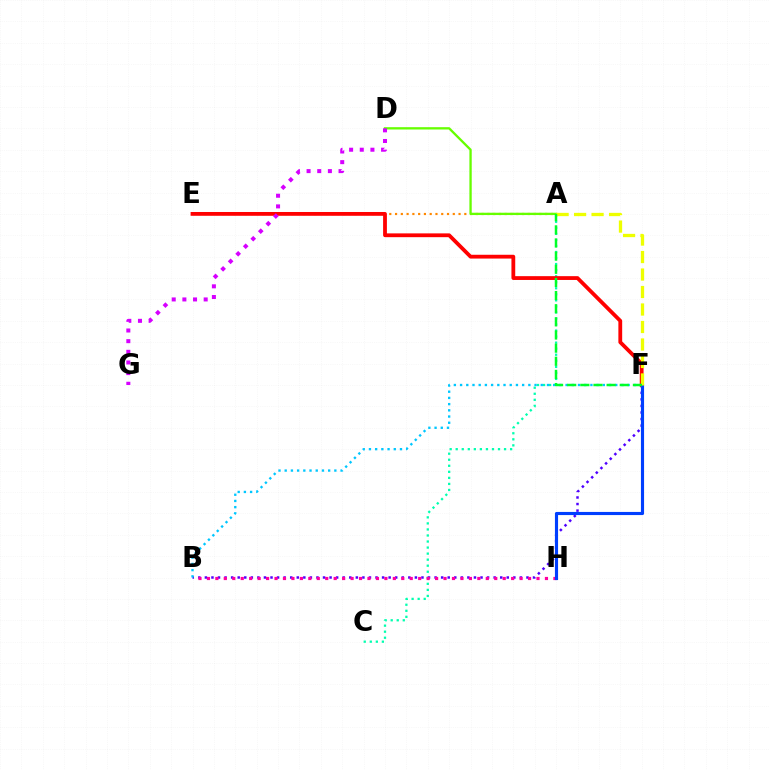{('A', 'C'): [{'color': '#00ffaf', 'line_style': 'dotted', 'thickness': 1.64}], ('B', 'F'): [{'color': '#4f00ff', 'line_style': 'dotted', 'thickness': 1.78}, {'color': '#00c7ff', 'line_style': 'dotted', 'thickness': 1.69}], ('A', 'E'): [{'color': '#ff8800', 'line_style': 'dotted', 'thickness': 1.57}], ('A', 'D'): [{'color': '#66ff00', 'line_style': 'solid', 'thickness': 1.67}], ('B', 'H'): [{'color': '#ff00a0', 'line_style': 'dotted', 'thickness': 2.3}], ('E', 'F'): [{'color': '#ff0000', 'line_style': 'solid', 'thickness': 2.74}], ('F', 'H'): [{'color': '#003fff', 'line_style': 'solid', 'thickness': 2.25}], ('A', 'F'): [{'color': '#eeff00', 'line_style': 'dashed', 'thickness': 2.38}, {'color': '#00ff27', 'line_style': 'dashed', 'thickness': 1.79}], ('D', 'G'): [{'color': '#d600ff', 'line_style': 'dotted', 'thickness': 2.89}]}